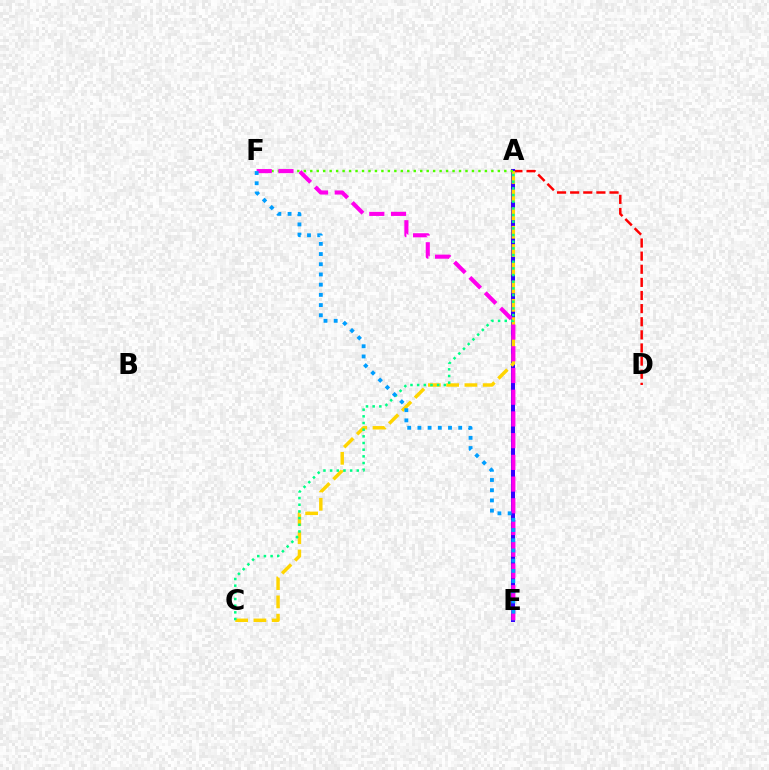{('A', 'D'): [{'color': '#ff0000', 'line_style': 'dashed', 'thickness': 1.78}], ('A', 'E'): [{'color': '#3700ff', 'line_style': 'solid', 'thickness': 2.9}], ('A', 'C'): [{'color': '#ffd500', 'line_style': 'dashed', 'thickness': 2.48}, {'color': '#00ff86', 'line_style': 'dotted', 'thickness': 1.81}], ('A', 'F'): [{'color': '#4fff00', 'line_style': 'dotted', 'thickness': 1.76}], ('E', 'F'): [{'color': '#ff00ed', 'line_style': 'dashed', 'thickness': 2.95}, {'color': '#009eff', 'line_style': 'dotted', 'thickness': 2.77}]}